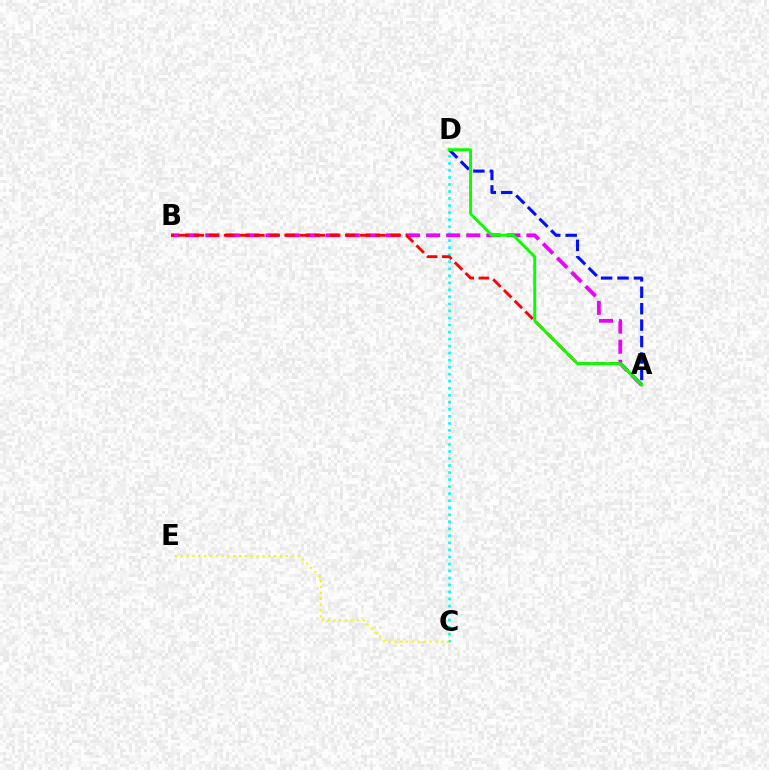{('C', 'D'): [{'color': '#00fff6', 'line_style': 'dotted', 'thickness': 1.91}], ('A', 'B'): [{'color': '#ee00ff', 'line_style': 'dashed', 'thickness': 2.73}, {'color': '#ff0000', 'line_style': 'dashed', 'thickness': 2.06}], ('C', 'E'): [{'color': '#fcf500', 'line_style': 'dotted', 'thickness': 1.59}], ('A', 'D'): [{'color': '#0010ff', 'line_style': 'dashed', 'thickness': 2.23}, {'color': '#08ff00', 'line_style': 'solid', 'thickness': 2.11}]}